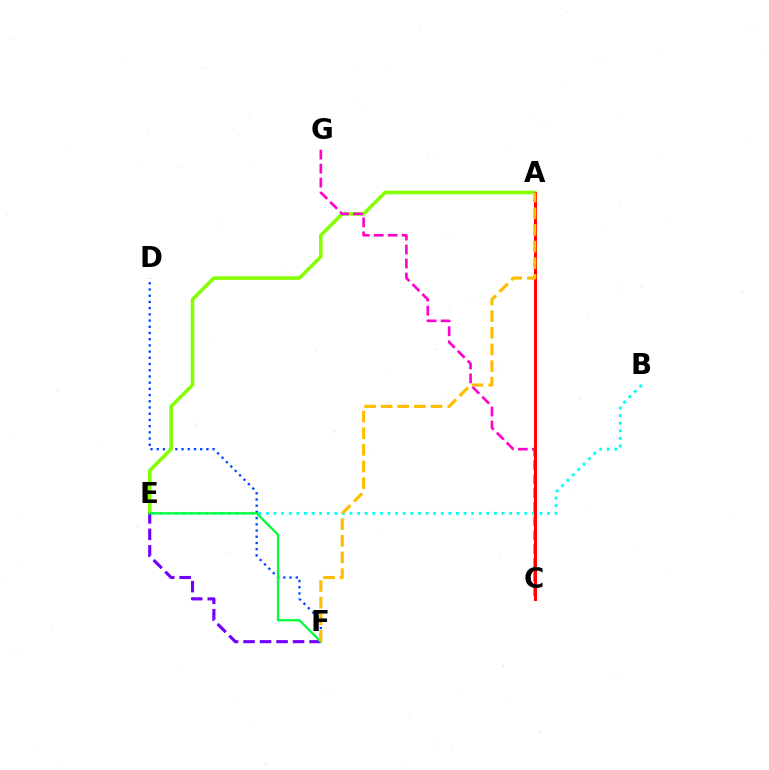{('B', 'E'): [{'color': '#00fff6', 'line_style': 'dotted', 'thickness': 2.06}], ('D', 'F'): [{'color': '#004bff', 'line_style': 'dotted', 'thickness': 1.69}], ('A', 'E'): [{'color': '#84ff00', 'line_style': 'solid', 'thickness': 2.54}], ('C', 'G'): [{'color': '#ff00cf', 'line_style': 'dashed', 'thickness': 1.9}], ('E', 'F'): [{'color': '#7200ff', 'line_style': 'dashed', 'thickness': 2.24}, {'color': '#00ff39', 'line_style': 'solid', 'thickness': 1.67}], ('A', 'C'): [{'color': '#ff0000', 'line_style': 'solid', 'thickness': 2.14}], ('A', 'F'): [{'color': '#ffbd00', 'line_style': 'dashed', 'thickness': 2.26}]}